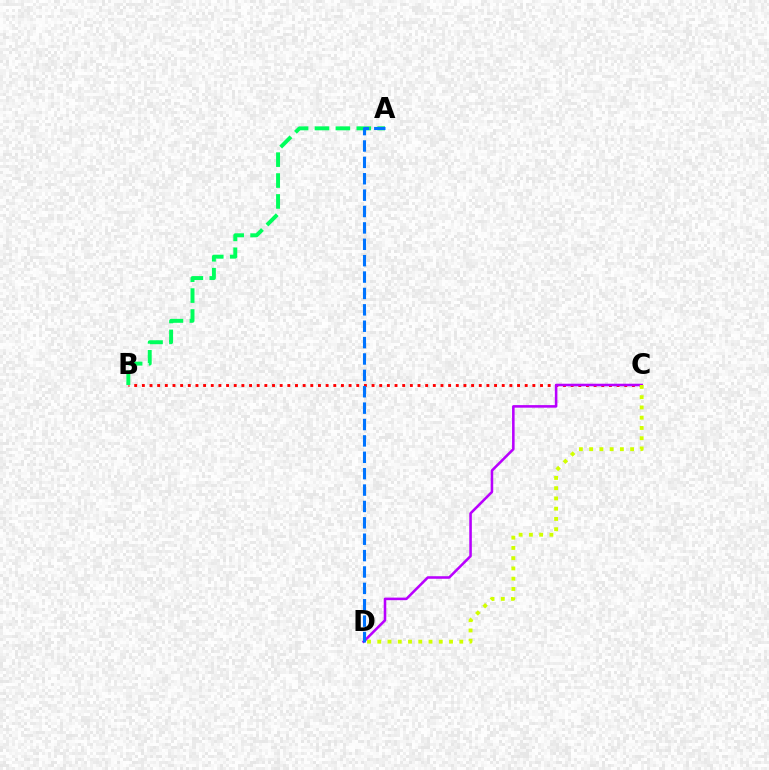{('B', 'C'): [{'color': '#ff0000', 'line_style': 'dotted', 'thickness': 2.08}], ('C', 'D'): [{'color': '#b900ff', 'line_style': 'solid', 'thickness': 1.85}, {'color': '#d1ff00', 'line_style': 'dotted', 'thickness': 2.79}], ('A', 'B'): [{'color': '#00ff5c', 'line_style': 'dashed', 'thickness': 2.84}], ('A', 'D'): [{'color': '#0074ff', 'line_style': 'dashed', 'thickness': 2.23}]}